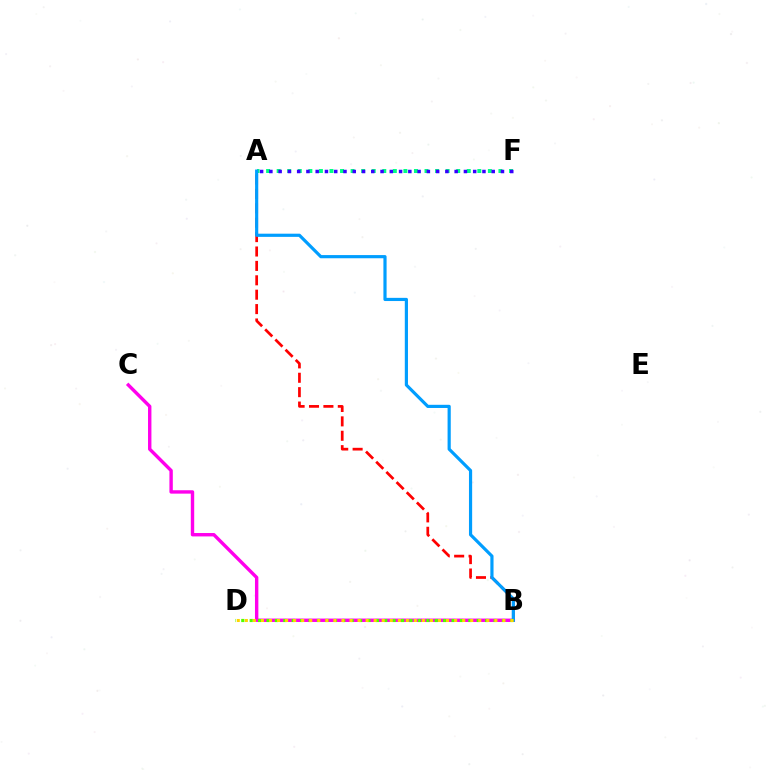{('A', 'F'): [{'color': '#00ff86', 'line_style': 'dotted', 'thickness': 2.87}, {'color': '#3700ff', 'line_style': 'dotted', 'thickness': 2.52}], ('B', 'C'): [{'color': '#ff00ed', 'line_style': 'solid', 'thickness': 2.44}], ('A', 'B'): [{'color': '#ff0000', 'line_style': 'dashed', 'thickness': 1.96}, {'color': '#009eff', 'line_style': 'solid', 'thickness': 2.29}], ('B', 'D'): [{'color': '#4fff00', 'line_style': 'dotted', 'thickness': 2.28}, {'color': '#ffd500', 'line_style': 'dotted', 'thickness': 2.19}]}